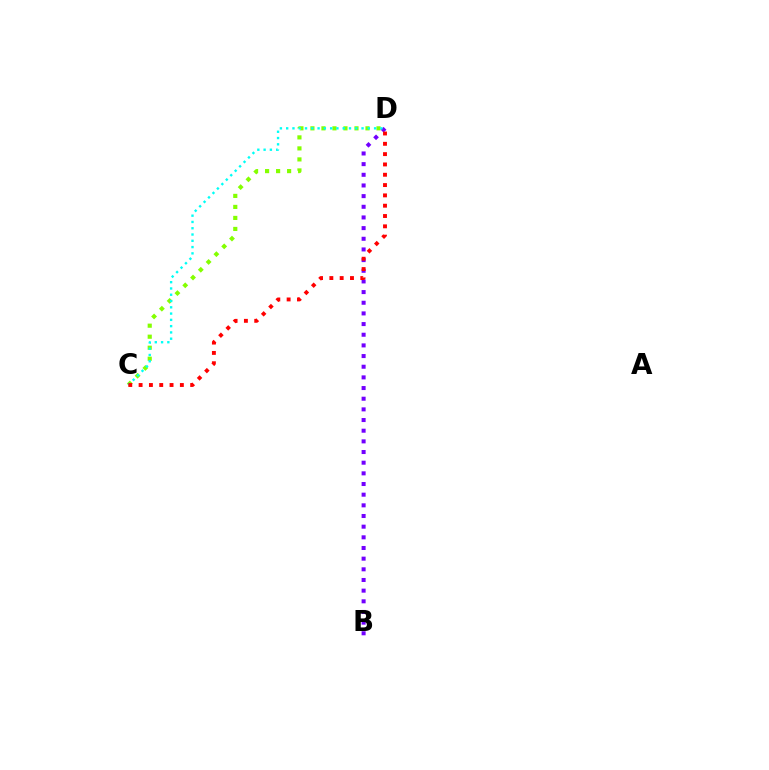{('C', 'D'): [{'color': '#84ff00', 'line_style': 'dotted', 'thickness': 2.99}, {'color': '#00fff6', 'line_style': 'dotted', 'thickness': 1.71}, {'color': '#ff0000', 'line_style': 'dotted', 'thickness': 2.8}], ('B', 'D'): [{'color': '#7200ff', 'line_style': 'dotted', 'thickness': 2.9}]}